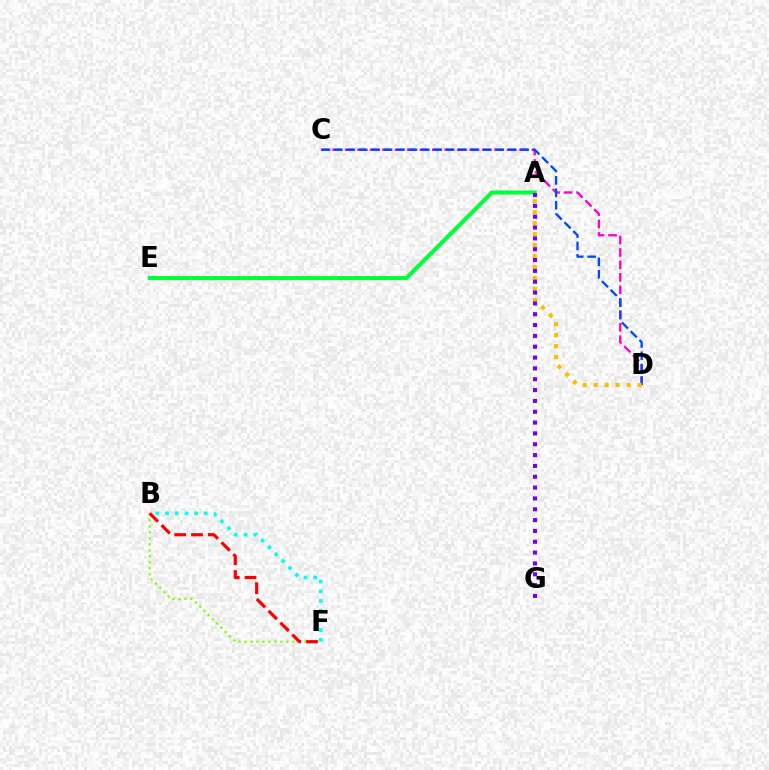{('A', 'E'): [{'color': '#00ff39', 'line_style': 'solid', 'thickness': 2.9}], ('C', 'D'): [{'color': '#ff00cf', 'line_style': 'dashed', 'thickness': 1.69}, {'color': '#004bff', 'line_style': 'dashed', 'thickness': 1.69}], ('B', 'F'): [{'color': '#84ff00', 'line_style': 'dotted', 'thickness': 1.63}, {'color': '#00fff6', 'line_style': 'dotted', 'thickness': 2.64}, {'color': '#ff0000', 'line_style': 'dashed', 'thickness': 2.28}], ('A', 'D'): [{'color': '#ffbd00', 'line_style': 'dotted', 'thickness': 2.98}], ('A', 'G'): [{'color': '#7200ff', 'line_style': 'dotted', 'thickness': 2.94}]}